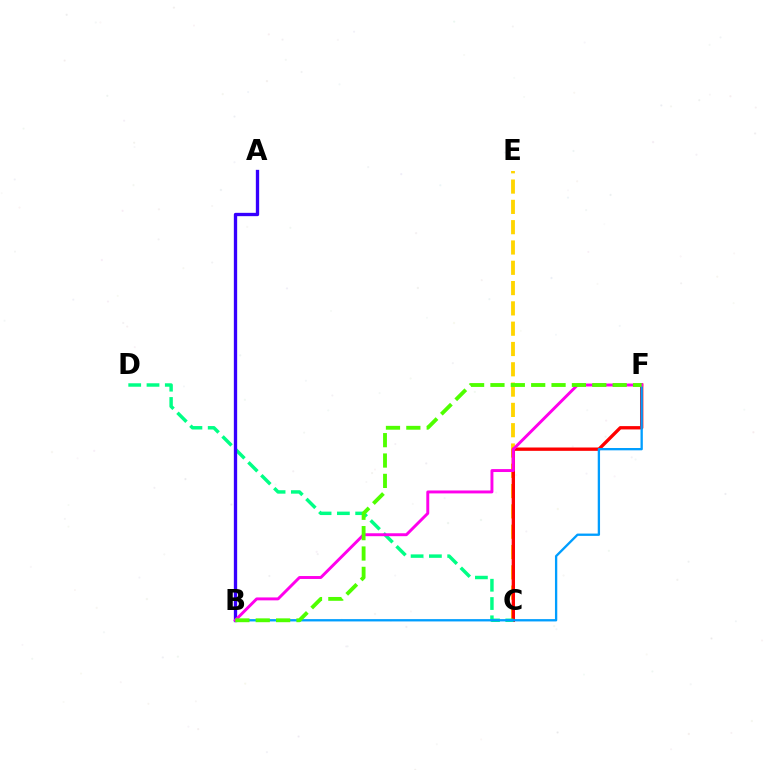{('C', 'E'): [{'color': '#ffd500', 'line_style': 'dashed', 'thickness': 2.76}], ('C', 'F'): [{'color': '#ff0000', 'line_style': 'solid', 'thickness': 2.4}], ('C', 'D'): [{'color': '#00ff86', 'line_style': 'dashed', 'thickness': 2.48}], ('A', 'B'): [{'color': '#3700ff', 'line_style': 'solid', 'thickness': 2.39}], ('B', 'F'): [{'color': '#009eff', 'line_style': 'solid', 'thickness': 1.67}, {'color': '#ff00ed', 'line_style': 'solid', 'thickness': 2.11}, {'color': '#4fff00', 'line_style': 'dashed', 'thickness': 2.77}]}